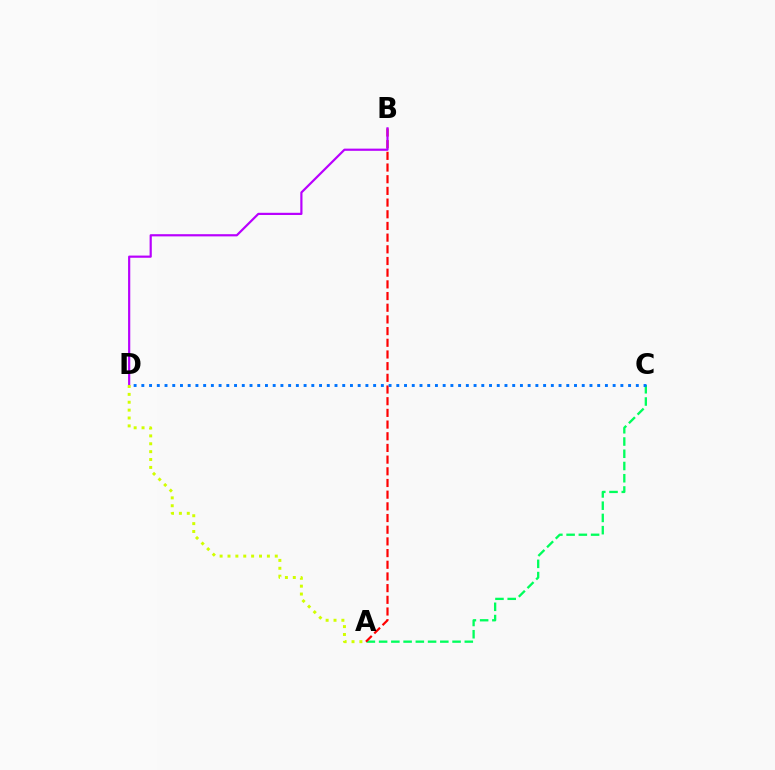{('A', 'C'): [{'color': '#00ff5c', 'line_style': 'dashed', 'thickness': 1.66}], ('A', 'B'): [{'color': '#ff0000', 'line_style': 'dashed', 'thickness': 1.59}], ('B', 'D'): [{'color': '#b900ff', 'line_style': 'solid', 'thickness': 1.58}], ('A', 'D'): [{'color': '#d1ff00', 'line_style': 'dotted', 'thickness': 2.14}], ('C', 'D'): [{'color': '#0074ff', 'line_style': 'dotted', 'thickness': 2.1}]}